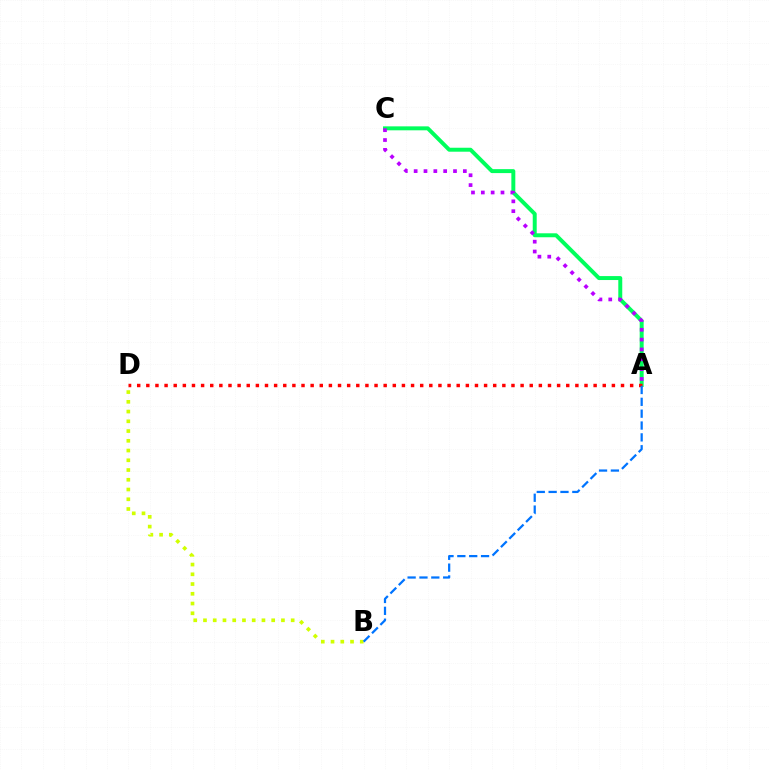{('B', 'D'): [{'color': '#d1ff00', 'line_style': 'dotted', 'thickness': 2.65}], ('A', 'C'): [{'color': '#00ff5c', 'line_style': 'solid', 'thickness': 2.85}, {'color': '#b900ff', 'line_style': 'dotted', 'thickness': 2.67}], ('A', 'D'): [{'color': '#ff0000', 'line_style': 'dotted', 'thickness': 2.48}], ('A', 'B'): [{'color': '#0074ff', 'line_style': 'dashed', 'thickness': 1.61}]}